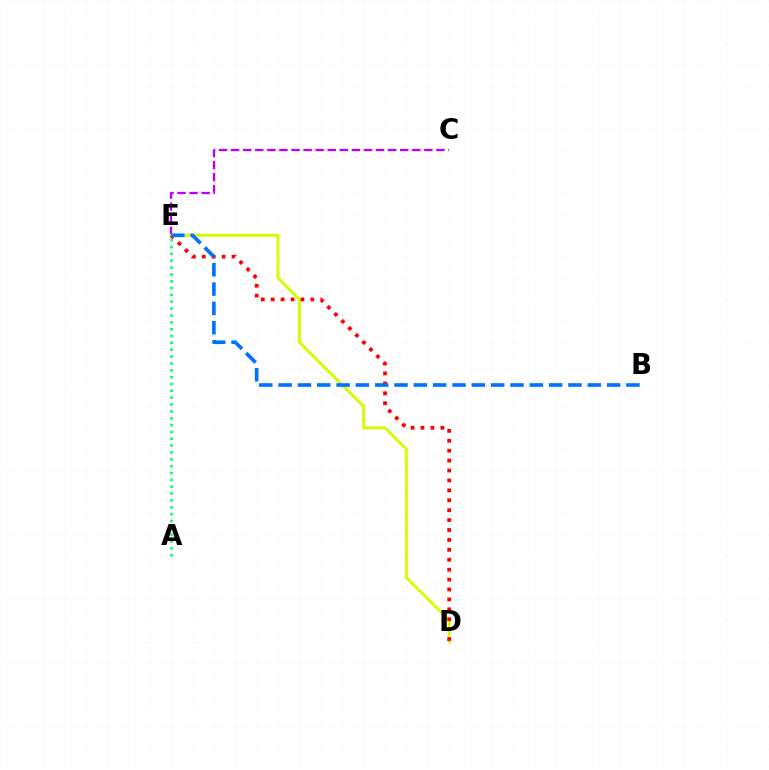{('C', 'E'): [{'color': '#b900ff', 'line_style': 'dashed', 'thickness': 1.64}], ('D', 'E'): [{'color': '#d1ff00', 'line_style': 'solid', 'thickness': 2.1}, {'color': '#ff0000', 'line_style': 'dotted', 'thickness': 2.69}], ('A', 'E'): [{'color': '#00ff5c', 'line_style': 'dotted', 'thickness': 1.86}], ('B', 'E'): [{'color': '#0074ff', 'line_style': 'dashed', 'thickness': 2.63}]}